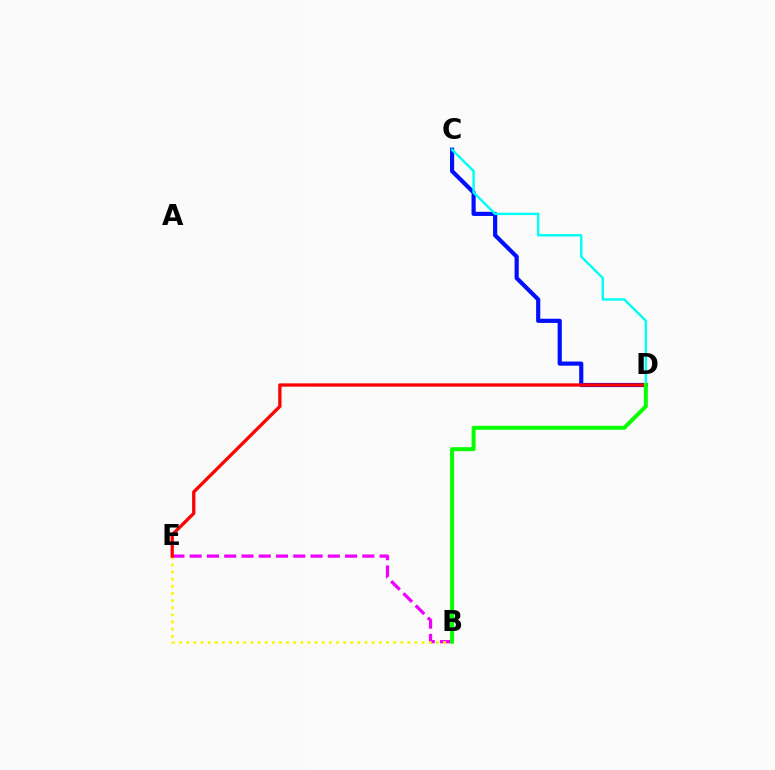{('B', 'E'): [{'color': '#ee00ff', 'line_style': 'dashed', 'thickness': 2.35}, {'color': '#fcf500', 'line_style': 'dotted', 'thickness': 1.94}], ('C', 'D'): [{'color': '#0010ff', 'line_style': 'solid', 'thickness': 3.0}, {'color': '#00fff6', 'line_style': 'solid', 'thickness': 1.73}], ('D', 'E'): [{'color': '#ff0000', 'line_style': 'solid', 'thickness': 2.37}], ('B', 'D'): [{'color': '#08ff00', 'line_style': 'solid', 'thickness': 2.88}]}